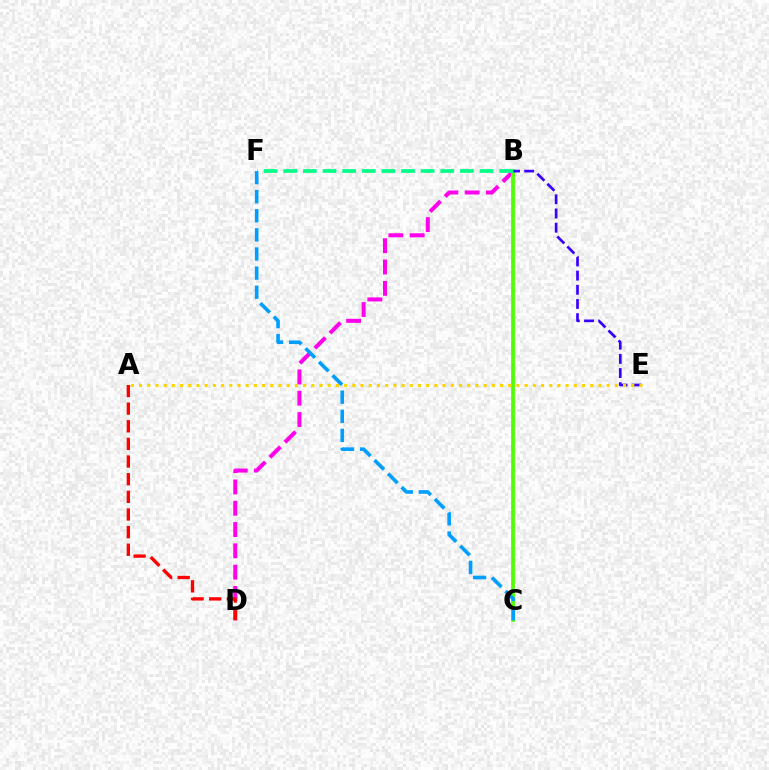{('B', 'D'): [{'color': '#ff00ed', 'line_style': 'dashed', 'thickness': 2.89}], ('B', 'C'): [{'color': '#4fff00', 'line_style': 'solid', 'thickness': 2.68}], ('B', 'F'): [{'color': '#00ff86', 'line_style': 'dashed', 'thickness': 2.67}], ('A', 'D'): [{'color': '#ff0000', 'line_style': 'dashed', 'thickness': 2.4}], ('B', 'E'): [{'color': '#3700ff', 'line_style': 'dashed', 'thickness': 1.93}], ('A', 'E'): [{'color': '#ffd500', 'line_style': 'dotted', 'thickness': 2.23}], ('C', 'F'): [{'color': '#009eff', 'line_style': 'dashed', 'thickness': 2.6}]}